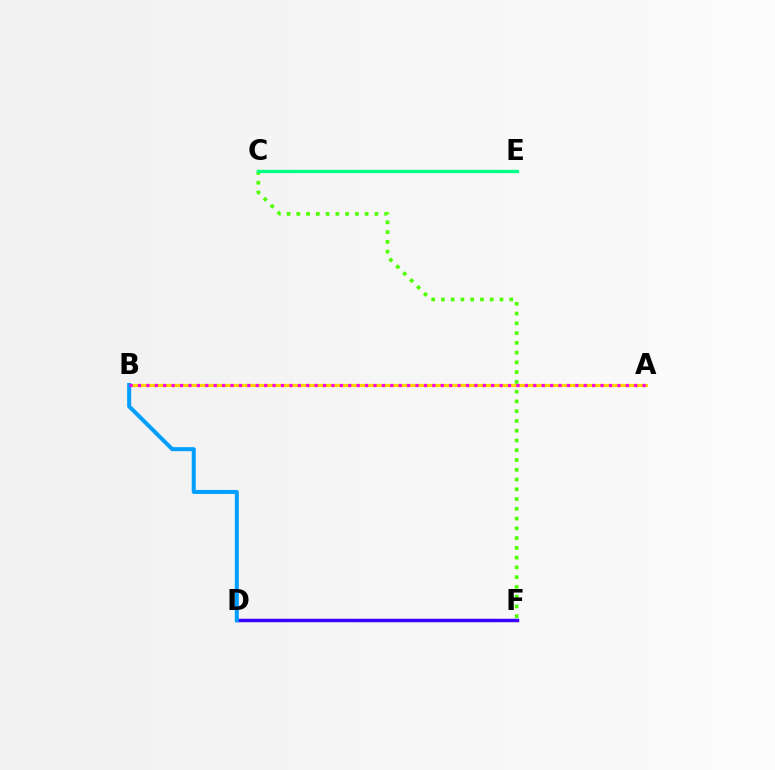{('C', 'E'): [{'color': '#ff0000', 'line_style': 'dashed', 'thickness': 2.04}, {'color': '#00ff86', 'line_style': 'solid', 'thickness': 2.39}], ('A', 'B'): [{'color': '#ffd500', 'line_style': 'solid', 'thickness': 2.3}, {'color': '#ff00ed', 'line_style': 'dotted', 'thickness': 2.29}], ('D', 'F'): [{'color': '#3700ff', 'line_style': 'solid', 'thickness': 2.5}], ('C', 'F'): [{'color': '#4fff00', 'line_style': 'dotted', 'thickness': 2.65}], ('B', 'D'): [{'color': '#009eff', 'line_style': 'solid', 'thickness': 2.88}]}